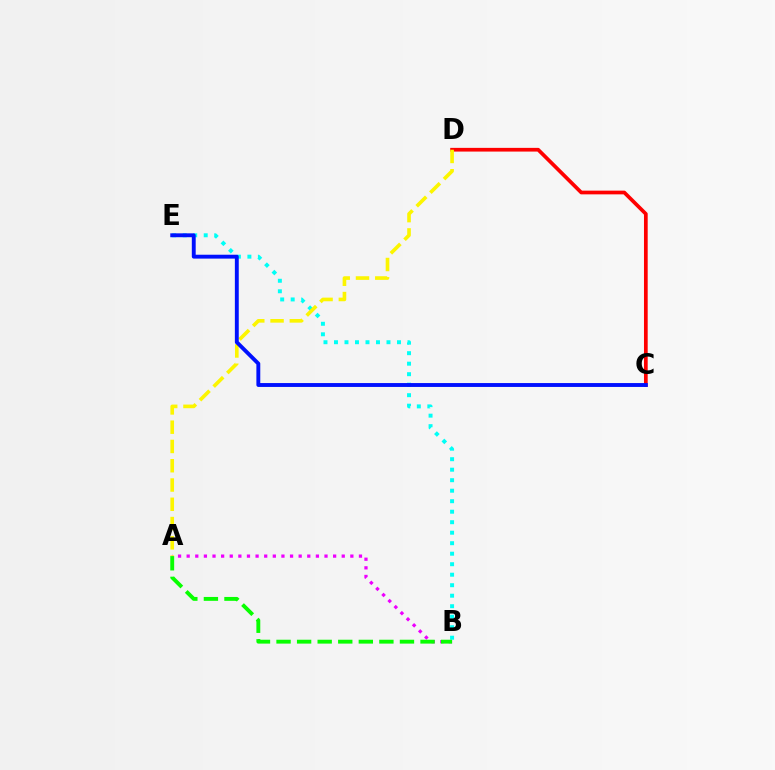{('A', 'B'): [{'color': '#ee00ff', 'line_style': 'dotted', 'thickness': 2.34}, {'color': '#08ff00', 'line_style': 'dashed', 'thickness': 2.79}], ('B', 'E'): [{'color': '#00fff6', 'line_style': 'dotted', 'thickness': 2.85}], ('C', 'D'): [{'color': '#ff0000', 'line_style': 'solid', 'thickness': 2.67}], ('A', 'D'): [{'color': '#fcf500', 'line_style': 'dashed', 'thickness': 2.62}], ('C', 'E'): [{'color': '#0010ff', 'line_style': 'solid', 'thickness': 2.8}]}